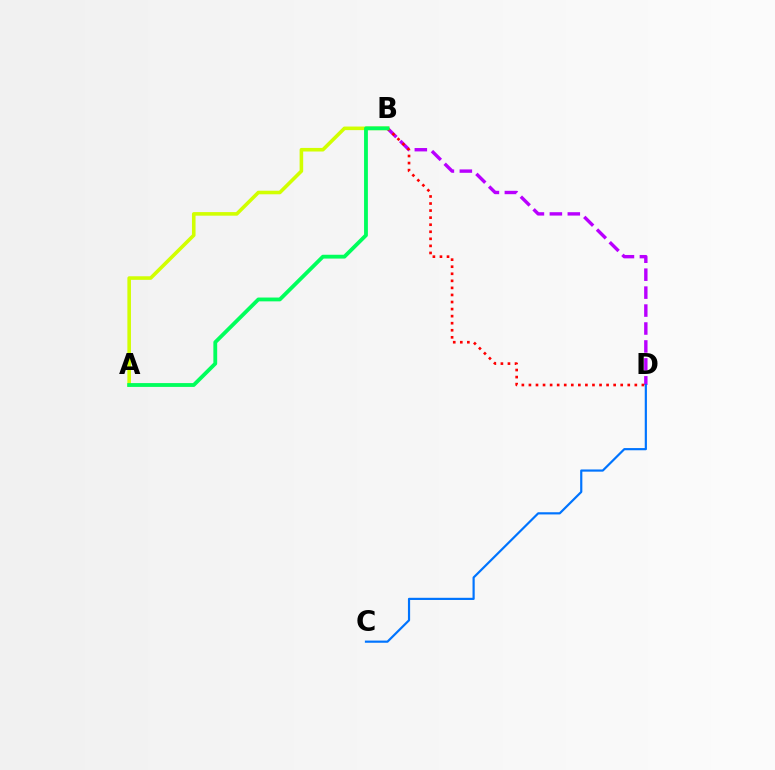{('B', 'D'): [{'color': '#b900ff', 'line_style': 'dashed', 'thickness': 2.44}, {'color': '#ff0000', 'line_style': 'dotted', 'thickness': 1.92}], ('C', 'D'): [{'color': '#0074ff', 'line_style': 'solid', 'thickness': 1.57}], ('A', 'B'): [{'color': '#d1ff00', 'line_style': 'solid', 'thickness': 2.58}, {'color': '#00ff5c', 'line_style': 'solid', 'thickness': 2.75}]}